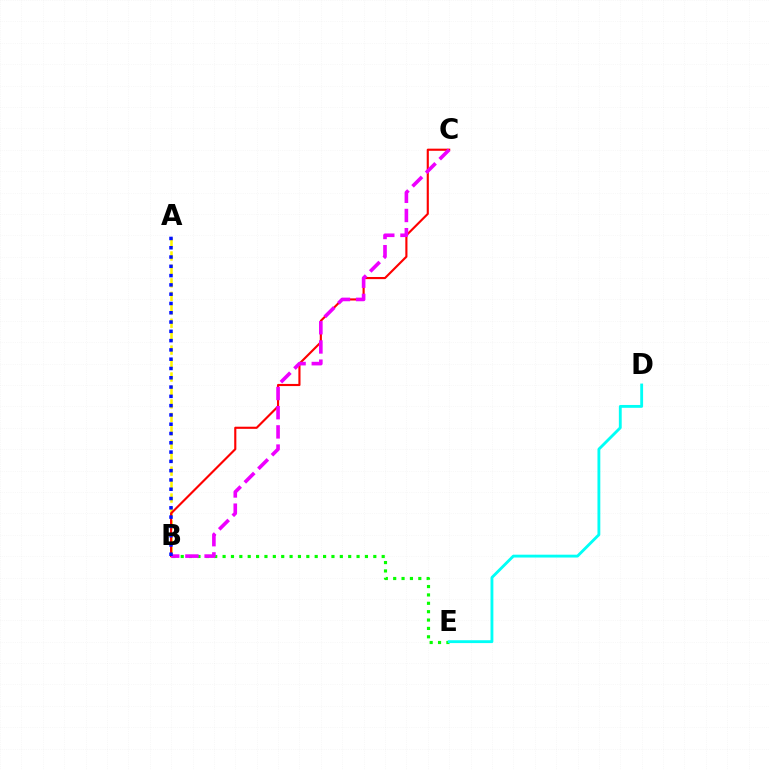{('A', 'B'): [{'color': '#fcf500', 'line_style': 'dashed', 'thickness': 1.83}, {'color': '#0010ff', 'line_style': 'dotted', 'thickness': 2.52}], ('B', 'C'): [{'color': '#ff0000', 'line_style': 'solid', 'thickness': 1.54}, {'color': '#ee00ff', 'line_style': 'dashed', 'thickness': 2.61}], ('B', 'E'): [{'color': '#08ff00', 'line_style': 'dotted', 'thickness': 2.28}], ('D', 'E'): [{'color': '#00fff6', 'line_style': 'solid', 'thickness': 2.05}]}